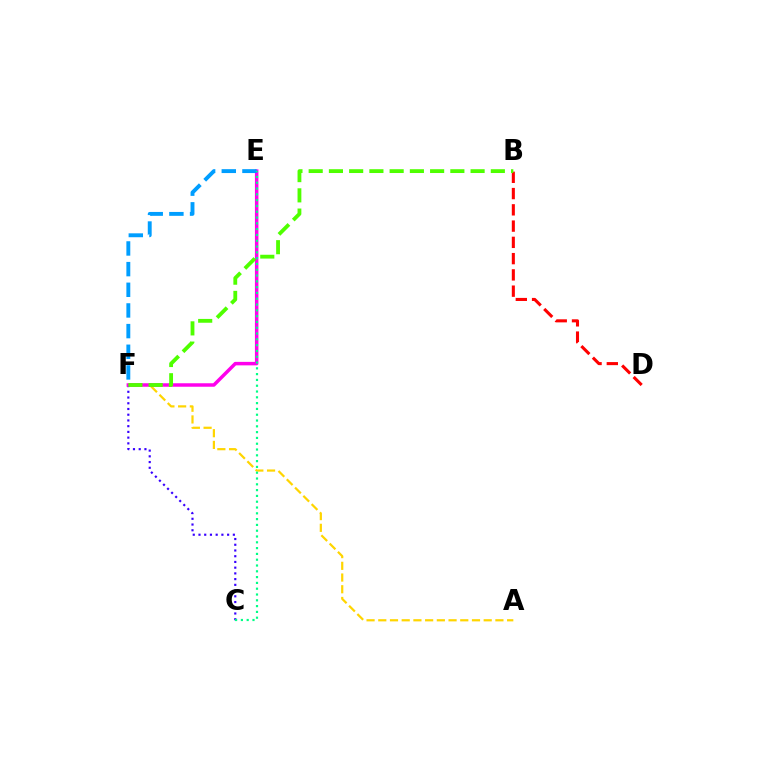{('A', 'F'): [{'color': '#ffd500', 'line_style': 'dashed', 'thickness': 1.59}], ('C', 'F'): [{'color': '#3700ff', 'line_style': 'dotted', 'thickness': 1.56}], ('E', 'F'): [{'color': '#ff00ed', 'line_style': 'solid', 'thickness': 2.51}, {'color': '#009eff', 'line_style': 'dashed', 'thickness': 2.81}], ('B', 'D'): [{'color': '#ff0000', 'line_style': 'dashed', 'thickness': 2.21}], ('C', 'E'): [{'color': '#00ff86', 'line_style': 'dotted', 'thickness': 1.58}], ('B', 'F'): [{'color': '#4fff00', 'line_style': 'dashed', 'thickness': 2.75}]}